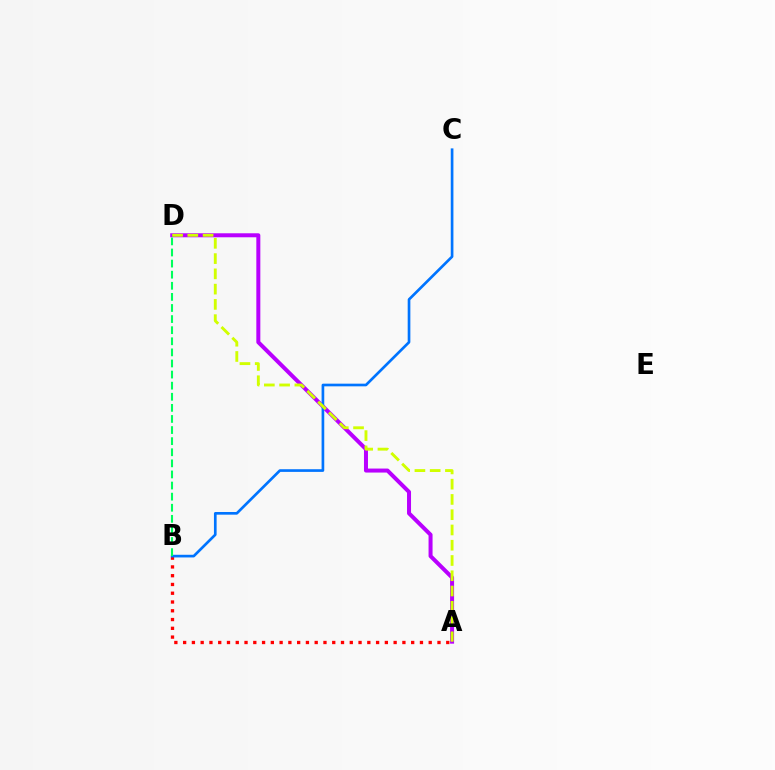{('A', 'B'): [{'color': '#ff0000', 'line_style': 'dotted', 'thickness': 2.38}], ('A', 'D'): [{'color': '#b900ff', 'line_style': 'solid', 'thickness': 2.88}, {'color': '#d1ff00', 'line_style': 'dashed', 'thickness': 2.07}], ('B', 'C'): [{'color': '#0074ff', 'line_style': 'solid', 'thickness': 1.92}], ('B', 'D'): [{'color': '#00ff5c', 'line_style': 'dashed', 'thickness': 1.51}]}